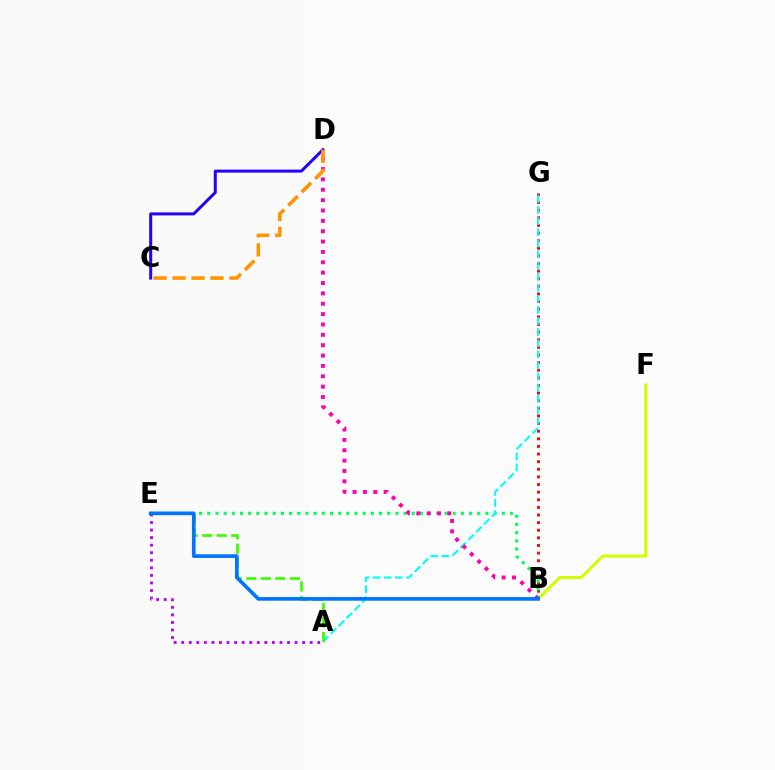{('B', 'G'): [{'color': '#ff0000', 'line_style': 'dotted', 'thickness': 2.07}], ('B', 'F'): [{'color': '#d1ff00', 'line_style': 'solid', 'thickness': 2.18}], ('B', 'E'): [{'color': '#00ff5c', 'line_style': 'dotted', 'thickness': 2.22}, {'color': '#0074ff', 'line_style': 'solid', 'thickness': 2.62}], ('C', 'D'): [{'color': '#2500ff', 'line_style': 'solid', 'thickness': 2.17}, {'color': '#ff9400', 'line_style': 'dashed', 'thickness': 2.58}], ('A', 'G'): [{'color': '#00fff6', 'line_style': 'dashed', 'thickness': 1.51}], ('A', 'E'): [{'color': '#3dff00', 'line_style': 'dashed', 'thickness': 1.97}, {'color': '#b900ff', 'line_style': 'dotted', 'thickness': 2.05}], ('B', 'D'): [{'color': '#ff00ac', 'line_style': 'dotted', 'thickness': 2.82}]}